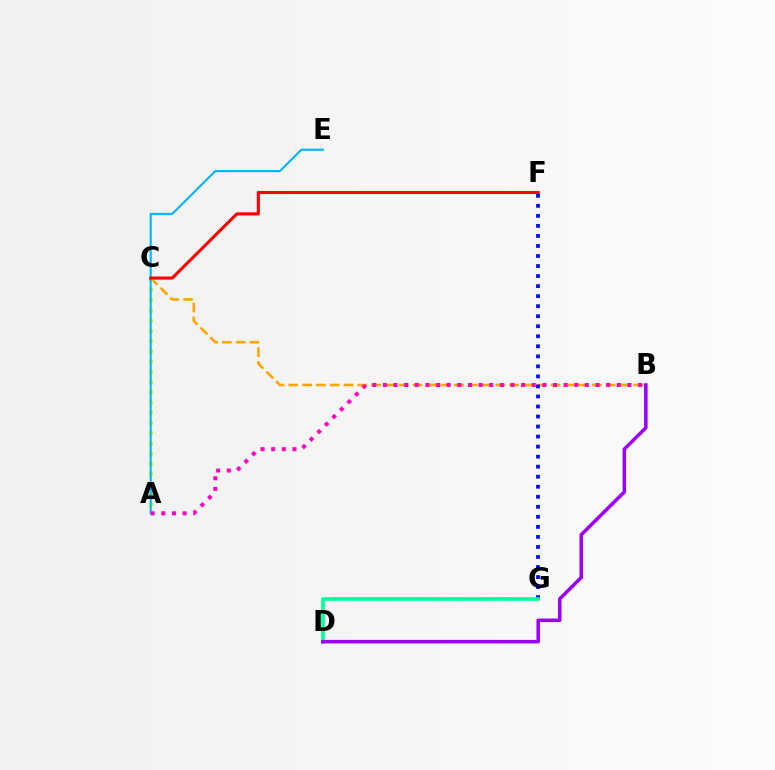{('B', 'C'): [{'color': '#ffa500', 'line_style': 'dashed', 'thickness': 1.87}], ('D', 'G'): [{'color': '#08ff00', 'line_style': 'dashed', 'thickness': 1.6}, {'color': '#00ff9d', 'line_style': 'solid', 'thickness': 2.57}], ('F', 'G'): [{'color': '#0010ff', 'line_style': 'dotted', 'thickness': 2.73}], ('A', 'C'): [{'color': '#b3ff00', 'line_style': 'dotted', 'thickness': 2.78}], ('A', 'E'): [{'color': '#00b5ff', 'line_style': 'solid', 'thickness': 1.51}], ('C', 'F'): [{'color': '#ff0000', 'line_style': 'solid', 'thickness': 2.23}], ('A', 'B'): [{'color': '#ff00bd', 'line_style': 'dotted', 'thickness': 2.89}], ('B', 'D'): [{'color': '#9b00ff', 'line_style': 'solid', 'thickness': 2.54}]}